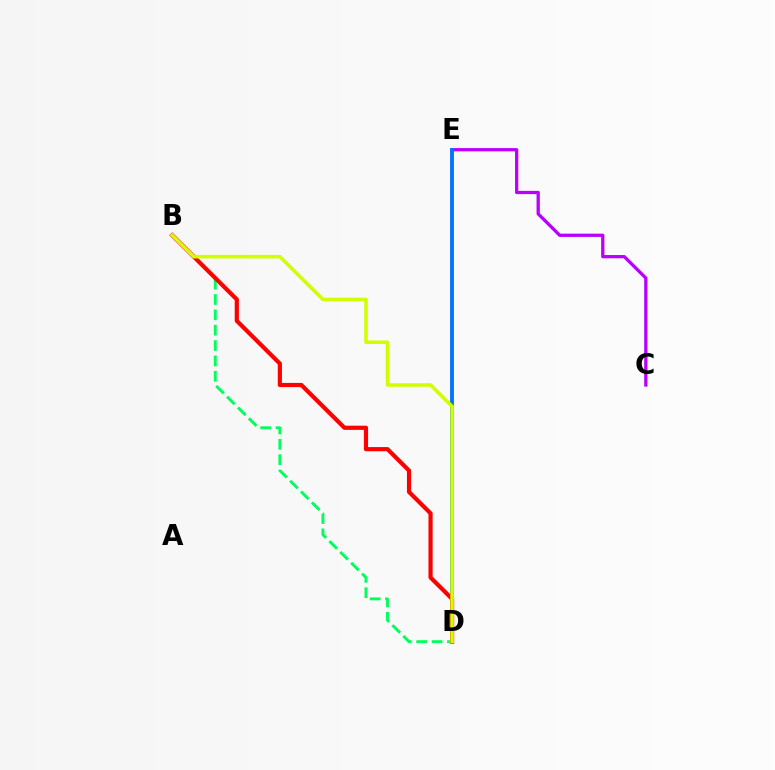{('C', 'E'): [{'color': '#b900ff', 'line_style': 'solid', 'thickness': 2.36}], ('D', 'E'): [{'color': '#0074ff', 'line_style': 'solid', 'thickness': 2.78}], ('B', 'D'): [{'color': '#00ff5c', 'line_style': 'dashed', 'thickness': 2.09}, {'color': '#ff0000', 'line_style': 'solid', 'thickness': 3.0}, {'color': '#d1ff00', 'line_style': 'solid', 'thickness': 2.56}]}